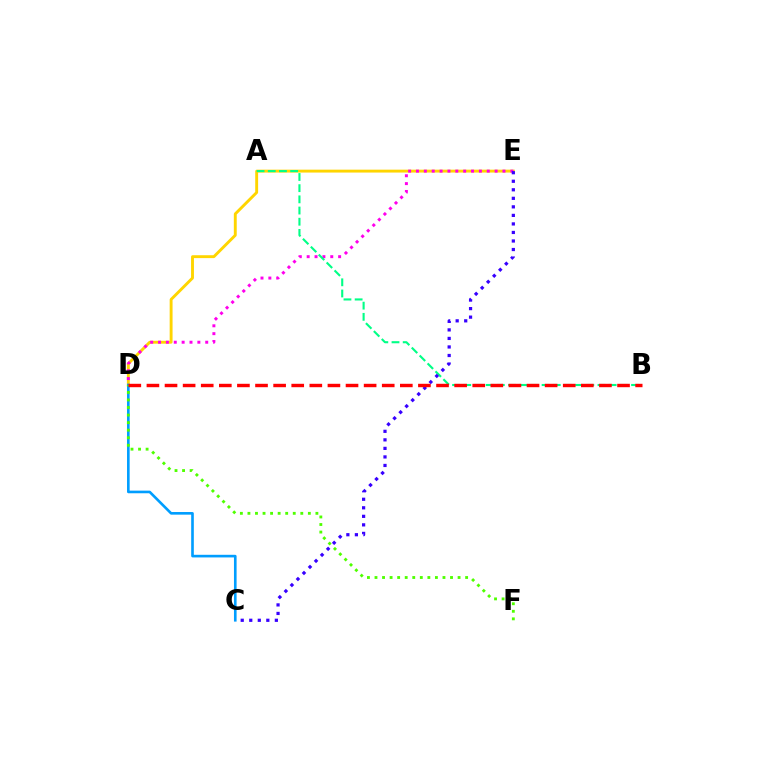{('D', 'E'): [{'color': '#ffd500', 'line_style': 'solid', 'thickness': 2.09}, {'color': '#ff00ed', 'line_style': 'dotted', 'thickness': 2.14}], ('C', 'D'): [{'color': '#009eff', 'line_style': 'solid', 'thickness': 1.89}], ('D', 'F'): [{'color': '#4fff00', 'line_style': 'dotted', 'thickness': 2.05}], ('A', 'B'): [{'color': '#00ff86', 'line_style': 'dashed', 'thickness': 1.52}], ('C', 'E'): [{'color': '#3700ff', 'line_style': 'dotted', 'thickness': 2.32}], ('B', 'D'): [{'color': '#ff0000', 'line_style': 'dashed', 'thickness': 2.46}]}